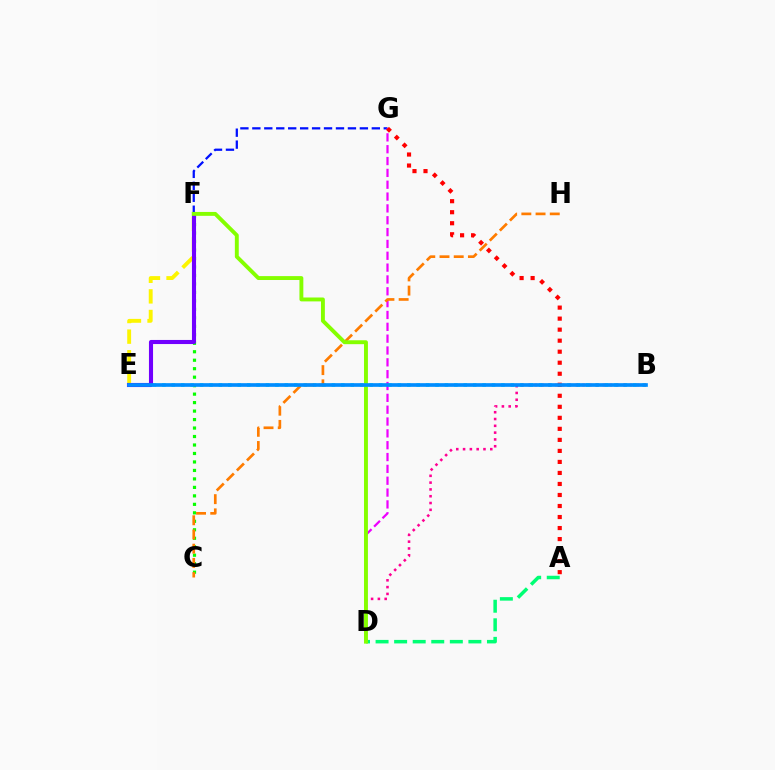{('E', 'F'): [{'color': '#fcf500', 'line_style': 'dashed', 'thickness': 2.8}, {'color': '#7200ff', 'line_style': 'solid', 'thickness': 2.95}], ('A', 'D'): [{'color': '#00ff74', 'line_style': 'dashed', 'thickness': 2.52}], ('F', 'G'): [{'color': '#0010ff', 'line_style': 'dashed', 'thickness': 1.62}], ('D', 'G'): [{'color': '#ee00ff', 'line_style': 'dashed', 'thickness': 1.61}], ('C', 'F'): [{'color': '#08ff00', 'line_style': 'dotted', 'thickness': 2.3}], ('B', 'E'): [{'color': '#00fff6', 'line_style': 'dotted', 'thickness': 2.56}, {'color': '#008cff', 'line_style': 'solid', 'thickness': 2.64}], ('C', 'H'): [{'color': '#ff7c00', 'line_style': 'dashed', 'thickness': 1.93}], ('A', 'G'): [{'color': '#ff0000', 'line_style': 'dotted', 'thickness': 2.99}], ('B', 'D'): [{'color': '#ff0094', 'line_style': 'dotted', 'thickness': 1.85}], ('D', 'F'): [{'color': '#84ff00', 'line_style': 'solid', 'thickness': 2.81}]}